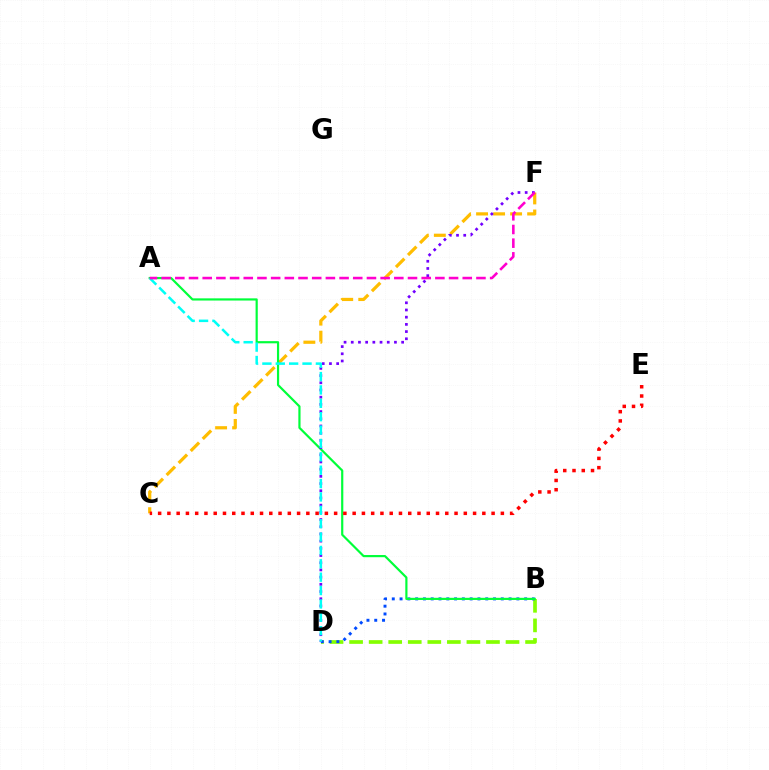{('B', 'D'): [{'color': '#84ff00', 'line_style': 'dashed', 'thickness': 2.66}, {'color': '#004bff', 'line_style': 'dotted', 'thickness': 2.12}], ('C', 'F'): [{'color': '#ffbd00', 'line_style': 'dashed', 'thickness': 2.31}], ('A', 'B'): [{'color': '#00ff39', 'line_style': 'solid', 'thickness': 1.57}], ('D', 'F'): [{'color': '#7200ff', 'line_style': 'dotted', 'thickness': 1.96}], ('A', 'D'): [{'color': '#00fff6', 'line_style': 'dashed', 'thickness': 1.82}], ('A', 'F'): [{'color': '#ff00cf', 'line_style': 'dashed', 'thickness': 1.86}], ('C', 'E'): [{'color': '#ff0000', 'line_style': 'dotted', 'thickness': 2.52}]}